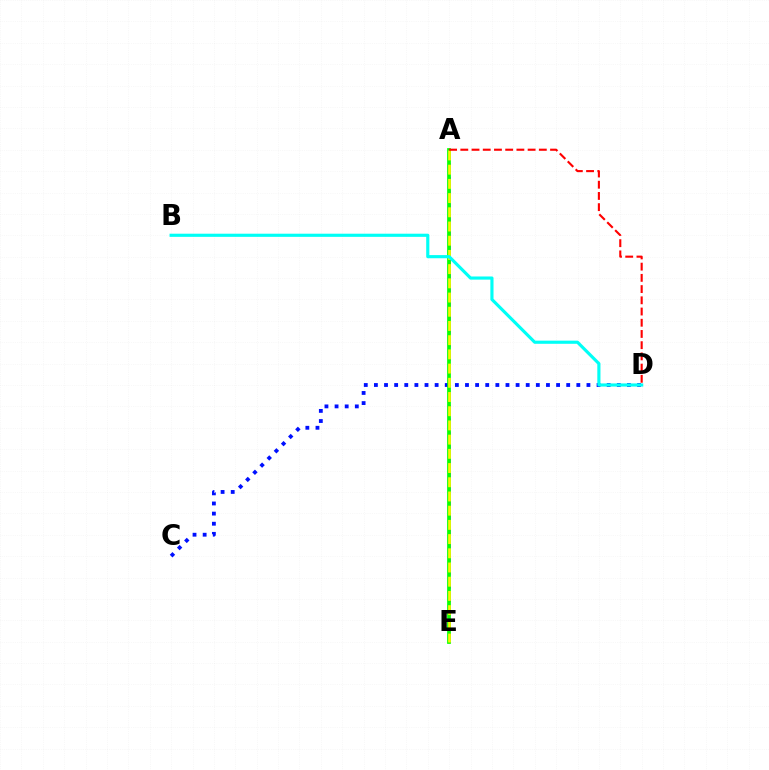{('C', 'D'): [{'color': '#0010ff', 'line_style': 'dotted', 'thickness': 2.75}], ('A', 'E'): [{'color': '#ee00ff', 'line_style': 'dashed', 'thickness': 1.82}, {'color': '#08ff00', 'line_style': 'solid', 'thickness': 2.69}, {'color': '#fcf500', 'line_style': 'dashed', 'thickness': 1.93}], ('B', 'D'): [{'color': '#00fff6', 'line_style': 'solid', 'thickness': 2.27}], ('A', 'D'): [{'color': '#ff0000', 'line_style': 'dashed', 'thickness': 1.52}]}